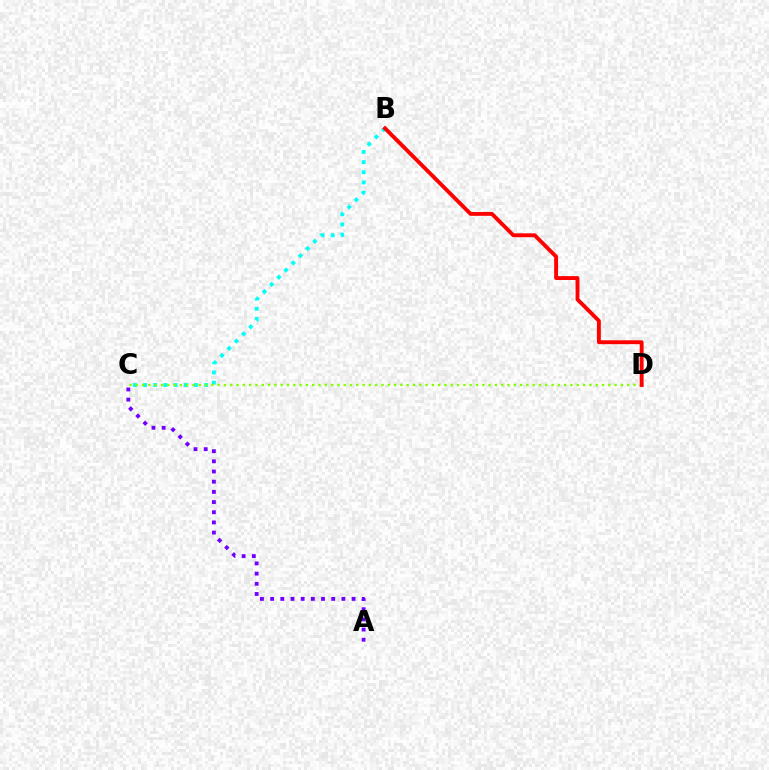{('B', 'C'): [{'color': '#00fff6', 'line_style': 'dotted', 'thickness': 2.76}], ('C', 'D'): [{'color': '#84ff00', 'line_style': 'dotted', 'thickness': 1.71}], ('B', 'D'): [{'color': '#ff0000', 'line_style': 'solid', 'thickness': 2.79}], ('A', 'C'): [{'color': '#7200ff', 'line_style': 'dotted', 'thickness': 2.77}]}